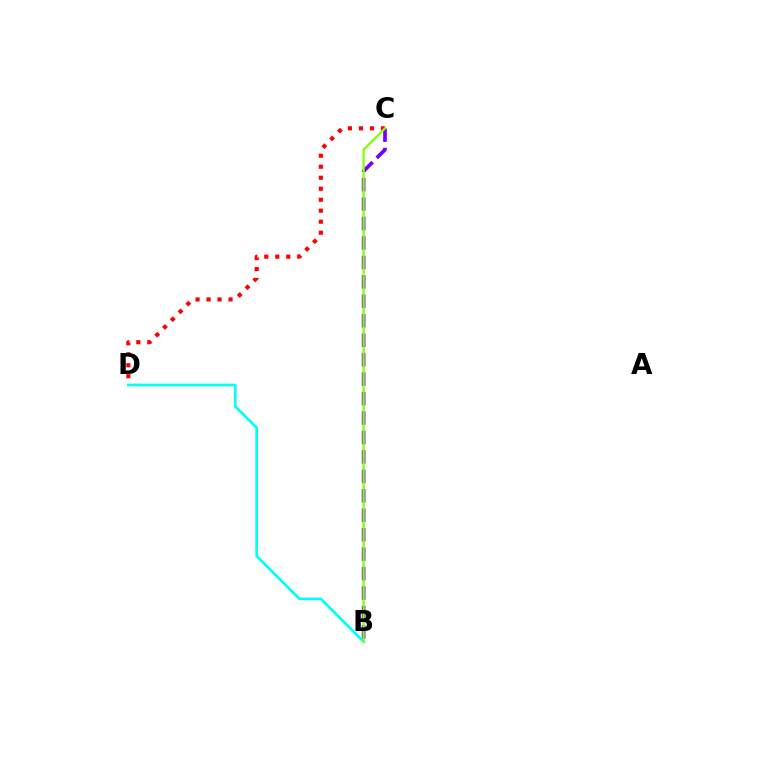{('B', 'C'): [{'color': '#7200ff', 'line_style': 'dashed', 'thickness': 2.64}, {'color': '#84ff00', 'line_style': 'solid', 'thickness': 1.64}], ('C', 'D'): [{'color': '#ff0000', 'line_style': 'dotted', 'thickness': 2.99}], ('B', 'D'): [{'color': '#00fff6', 'line_style': 'solid', 'thickness': 1.94}]}